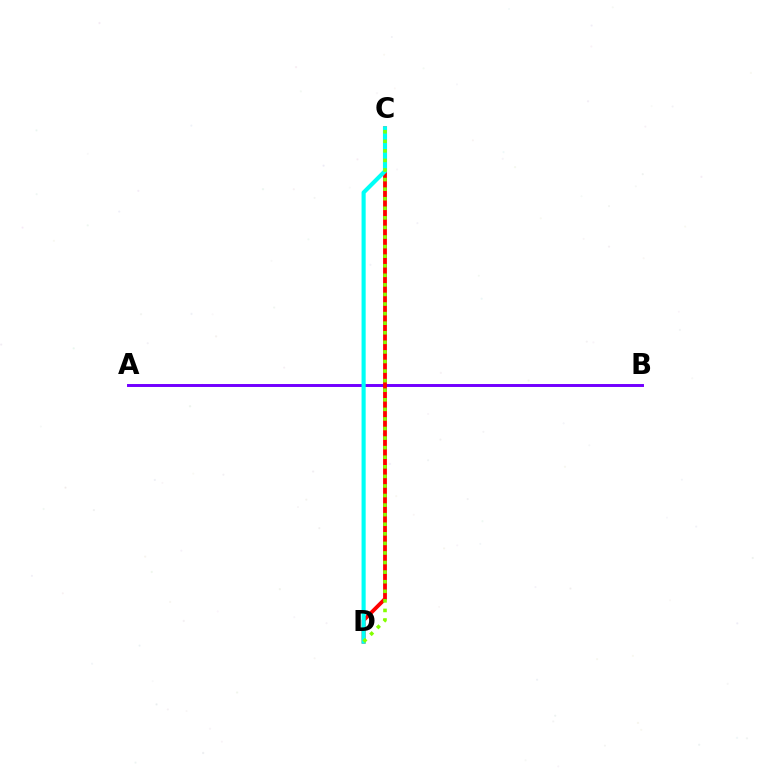{('A', 'B'): [{'color': '#7200ff', 'line_style': 'solid', 'thickness': 2.12}], ('C', 'D'): [{'color': '#ff0000', 'line_style': 'solid', 'thickness': 2.74}, {'color': '#00fff6', 'line_style': 'solid', 'thickness': 2.97}, {'color': '#84ff00', 'line_style': 'dotted', 'thickness': 2.6}]}